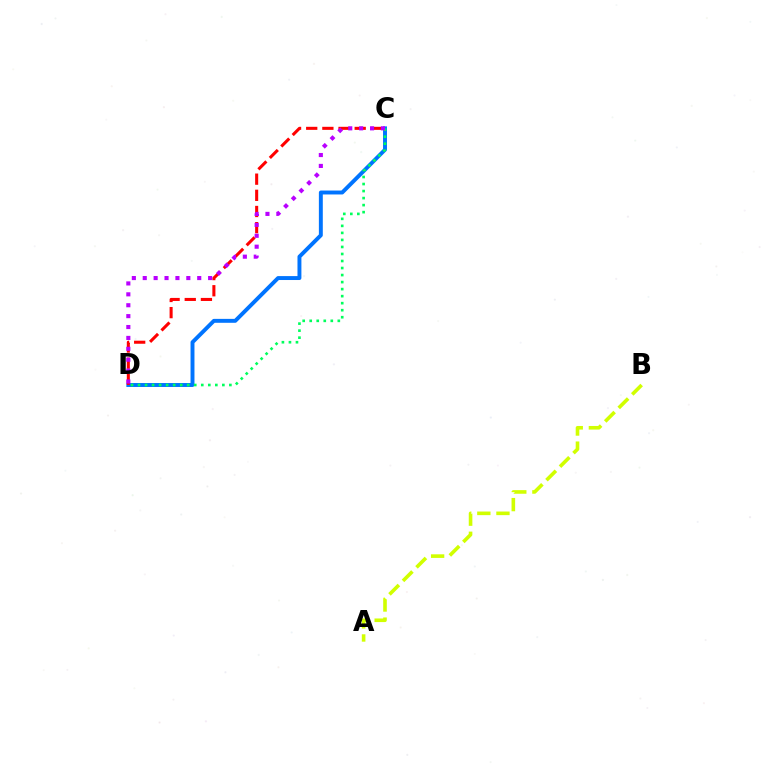{('C', 'D'): [{'color': '#0074ff', 'line_style': 'solid', 'thickness': 2.83}, {'color': '#ff0000', 'line_style': 'dashed', 'thickness': 2.2}, {'color': '#00ff5c', 'line_style': 'dotted', 'thickness': 1.91}, {'color': '#b900ff', 'line_style': 'dotted', 'thickness': 2.96}], ('A', 'B'): [{'color': '#d1ff00', 'line_style': 'dashed', 'thickness': 2.6}]}